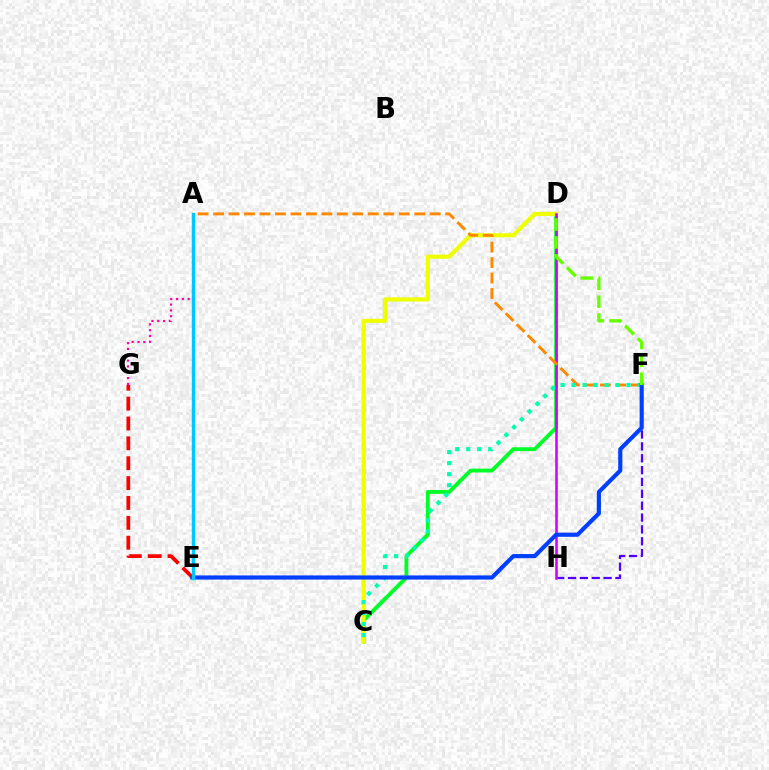{('C', 'D'): [{'color': '#00ff27', 'line_style': 'solid', 'thickness': 2.77}, {'color': '#eeff00', 'line_style': 'solid', 'thickness': 2.96}], ('A', 'G'): [{'color': '#ff00a0', 'line_style': 'dotted', 'thickness': 1.58}], ('F', 'H'): [{'color': '#4f00ff', 'line_style': 'dashed', 'thickness': 1.61}], ('E', 'G'): [{'color': '#ff0000', 'line_style': 'dashed', 'thickness': 2.7}], ('D', 'H'): [{'color': '#d600ff', 'line_style': 'solid', 'thickness': 1.85}], ('A', 'F'): [{'color': '#ff8800', 'line_style': 'dashed', 'thickness': 2.1}], ('C', 'F'): [{'color': '#00ffaf', 'line_style': 'dotted', 'thickness': 2.99}], ('E', 'F'): [{'color': '#003fff', 'line_style': 'solid', 'thickness': 2.98}], ('A', 'E'): [{'color': '#00c7ff', 'line_style': 'solid', 'thickness': 2.43}], ('D', 'F'): [{'color': '#66ff00', 'line_style': 'dashed', 'thickness': 2.43}]}